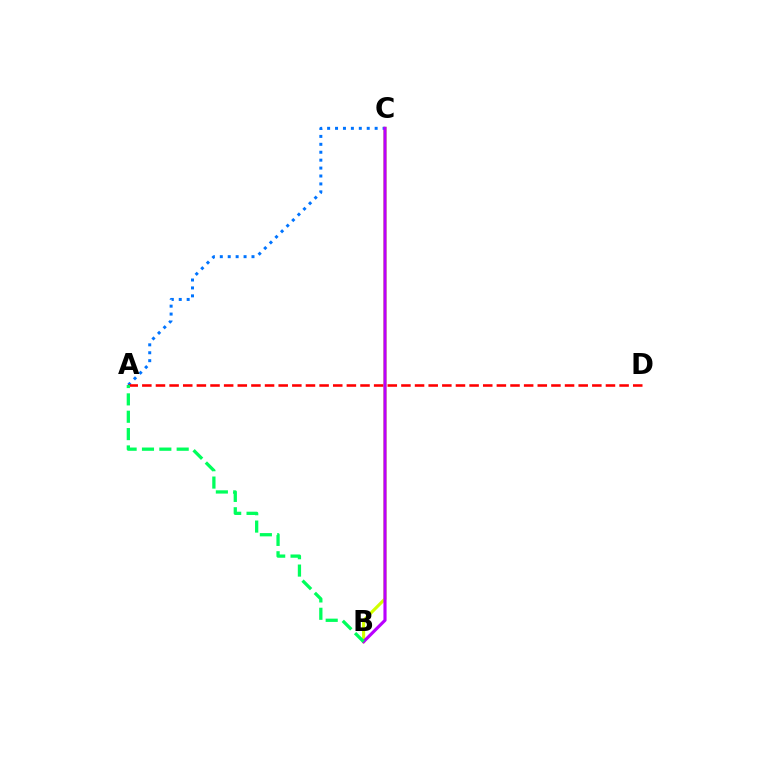{('B', 'C'): [{'color': '#d1ff00', 'line_style': 'solid', 'thickness': 2.23}, {'color': '#b900ff', 'line_style': 'solid', 'thickness': 2.26}], ('A', 'C'): [{'color': '#0074ff', 'line_style': 'dotted', 'thickness': 2.15}], ('A', 'D'): [{'color': '#ff0000', 'line_style': 'dashed', 'thickness': 1.85}], ('A', 'B'): [{'color': '#00ff5c', 'line_style': 'dashed', 'thickness': 2.36}]}